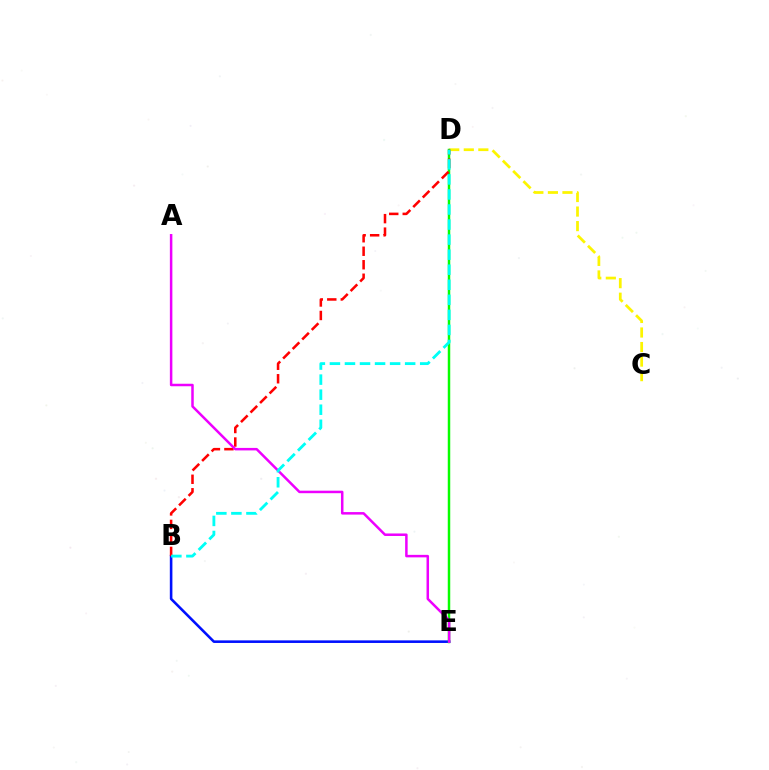{('B', 'E'): [{'color': '#0010ff', 'line_style': 'solid', 'thickness': 1.86}], ('C', 'D'): [{'color': '#fcf500', 'line_style': 'dashed', 'thickness': 1.98}], ('D', 'E'): [{'color': '#08ff00', 'line_style': 'solid', 'thickness': 1.78}], ('B', 'D'): [{'color': '#ff0000', 'line_style': 'dashed', 'thickness': 1.83}, {'color': '#00fff6', 'line_style': 'dashed', 'thickness': 2.04}], ('A', 'E'): [{'color': '#ee00ff', 'line_style': 'solid', 'thickness': 1.8}]}